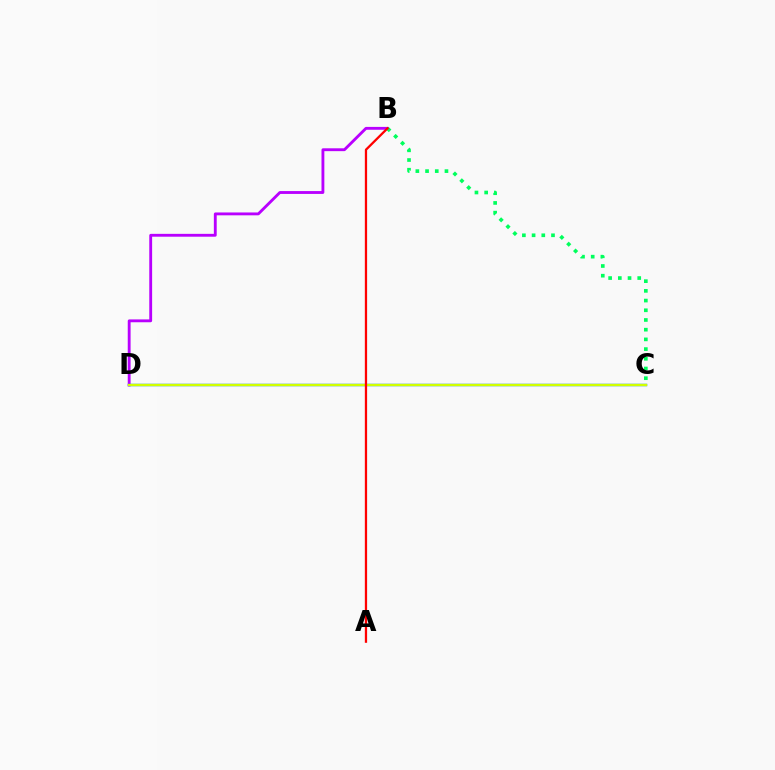{('B', 'D'): [{'color': '#b900ff', 'line_style': 'solid', 'thickness': 2.05}], ('C', 'D'): [{'color': '#0074ff', 'line_style': 'solid', 'thickness': 1.74}, {'color': '#d1ff00', 'line_style': 'solid', 'thickness': 1.68}], ('B', 'C'): [{'color': '#00ff5c', 'line_style': 'dotted', 'thickness': 2.64}], ('A', 'B'): [{'color': '#ff0000', 'line_style': 'solid', 'thickness': 1.64}]}